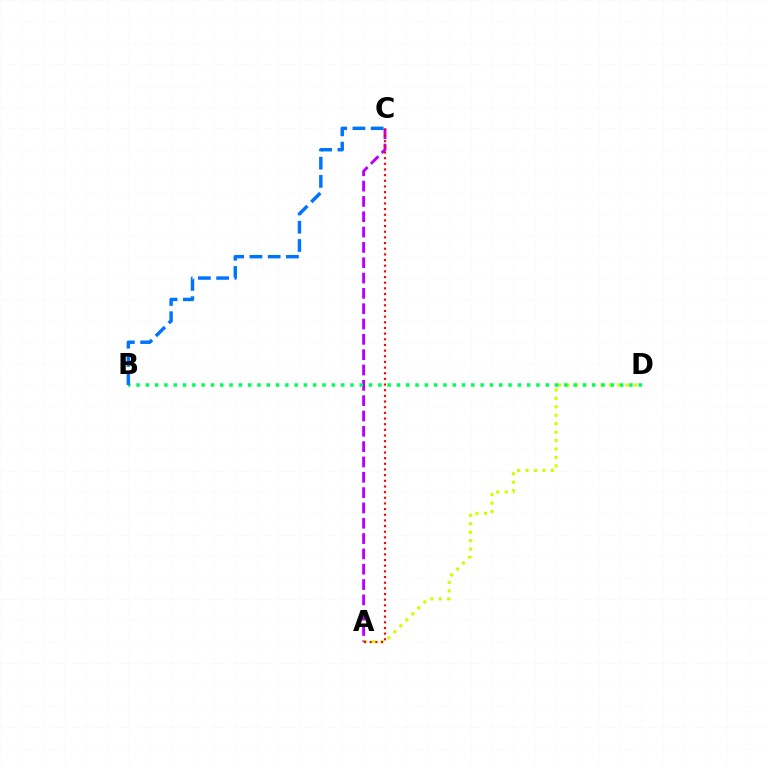{('A', 'D'): [{'color': '#d1ff00', 'line_style': 'dotted', 'thickness': 2.29}], ('A', 'C'): [{'color': '#b900ff', 'line_style': 'dashed', 'thickness': 2.08}, {'color': '#ff0000', 'line_style': 'dotted', 'thickness': 1.54}], ('B', 'D'): [{'color': '#00ff5c', 'line_style': 'dotted', 'thickness': 2.53}], ('B', 'C'): [{'color': '#0074ff', 'line_style': 'dashed', 'thickness': 2.48}]}